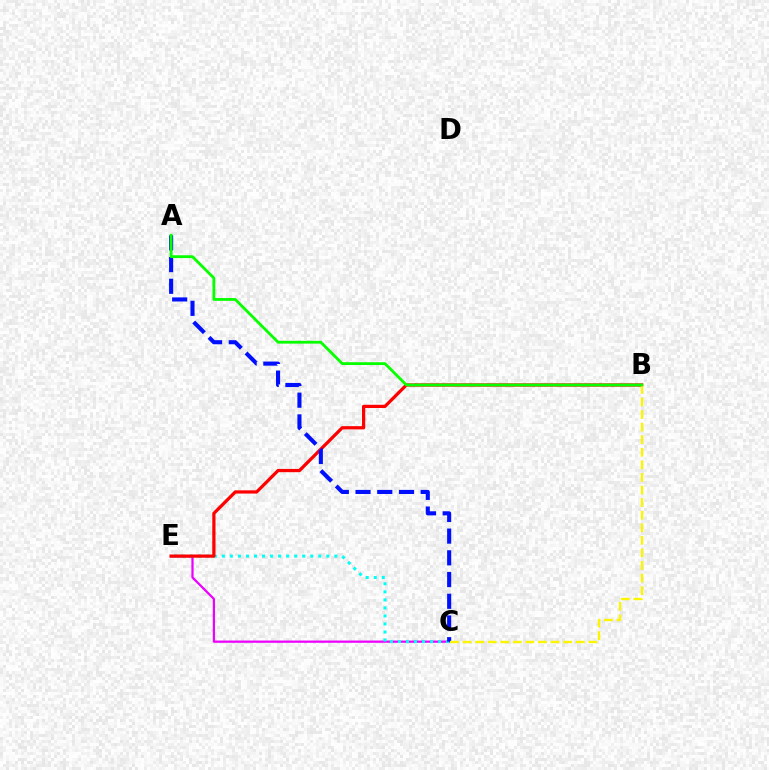{('C', 'E'): [{'color': '#ee00ff', 'line_style': 'solid', 'thickness': 1.62}, {'color': '#00fff6', 'line_style': 'dotted', 'thickness': 2.18}], ('B', 'E'): [{'color': '#ff0000', 'line_style': 'solid', 'thickness': 2.33}], ('A', 'C'): [{'color': '#0010ff', 'line_style': 'dashed', 'thickness': 2.95}], ('B', 'C'): [{'color': '#fcf500', 'line_style': 'dashed', 'thickness': 1.71}], ('A', 'B'): [{'color': '#08ff00', 'line_style': 'solid', 'thickness': 2.02}]}